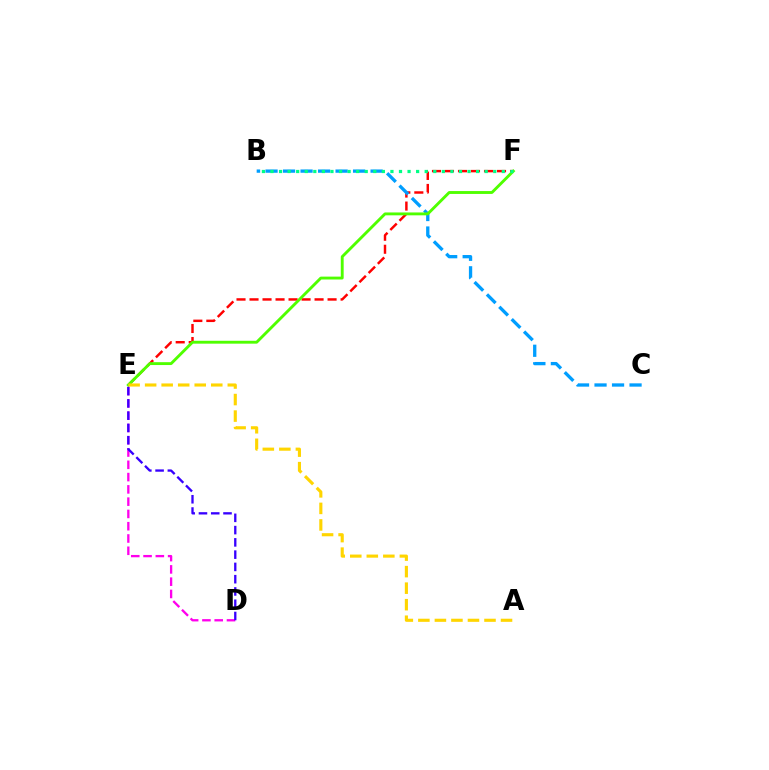{('D', 'E'): [{'color': '#ff00ed', 'line_style': 'dashed', 'thickness': 1.67}, {'color': '#3700ff', 'line_style': 'dashed', 'thickness': 1.67}], ('E', 'F'): [{'color': '#ff0000', 'line_style': 'dashed', 'thickness': 1.77}, {'color': '#4fff00', 'line_style': 'solid', 'thickness': 2.07}], ('B', 'C'): [{'color': '#009eff', 'line_style': 'dashed', 'thickness': 2.38}], ('A', 'E'): [{'color': '#ffd500', 'line_style': 'dashed', 'thickness': 2.25}], ('B', 'F'): [{'color': '#00ff86', 'line_style': 'dotted', 'thickness': 2.33}]}